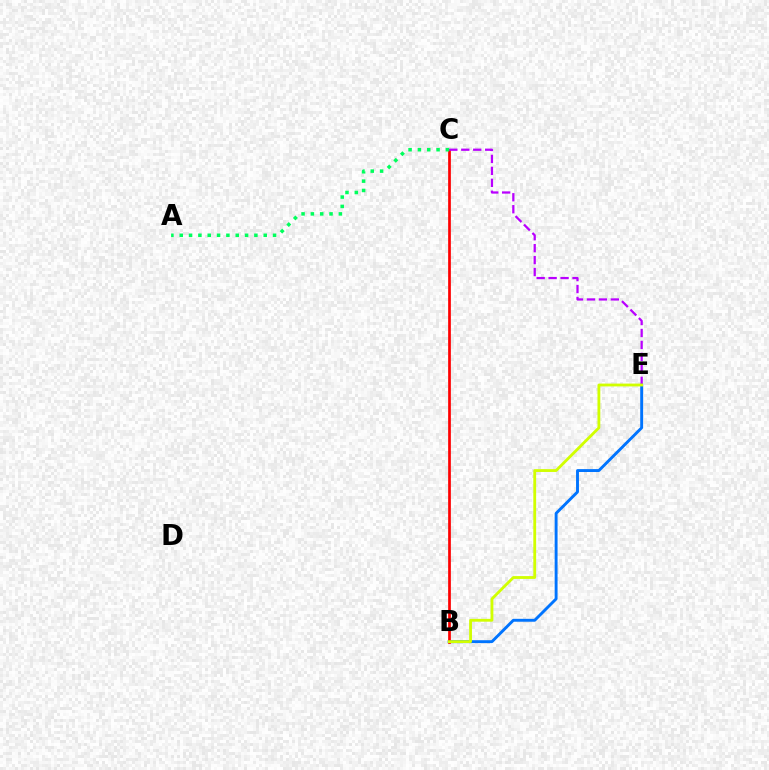{('B', 'E'): [{'color': '#0074ff', 'line_style': 'solid', 'thickness': 2.09}, {'color': '#d1ff00', 'line_style': 'solid', 'thickness': 2.03}], ('B', 'C'): [{'color': '#ff0000', 'line_style': 'solid', 'thickness': 1.95}], ('C', 'E'): [{'color': '#b900ff', 'line_style': 'dashed', 'thickness': 1.62}], ('A', 'C'): [{'color': '#00ff5c', 'line_style': 'dotted', 'thickness': 2.54}]}